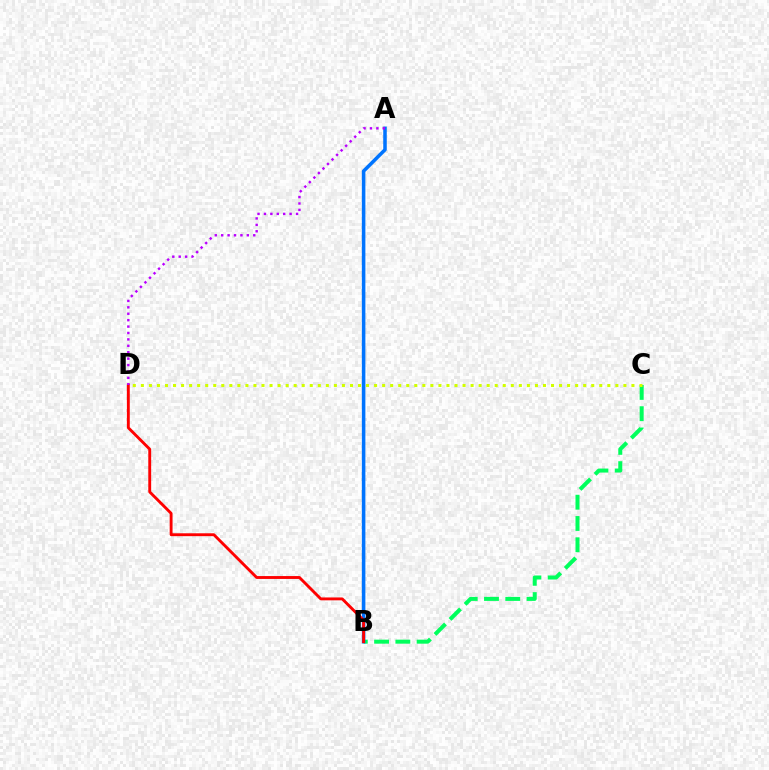{('B', 'C'): [{'color': '#00ff5c', 'line_style': 'dashed', 'thickness': 2.89}], ('A', 'B'): [{'color': '#0074ff', 'line_style': 'solid', 'thickness': 2.55}], ('B', 'D'): [{'color': '#ff0000', 'line_style': 'solid', 'thickness': 2.07}], ('C', 'D'): [{'color': '#d1ff00', 'line_style': 'dotted', 'thickness': 2.19}], ('A', 'D'): [{'color': '#b900ff', 'line_style': 'dotted', 'thickness': 1.74}]}